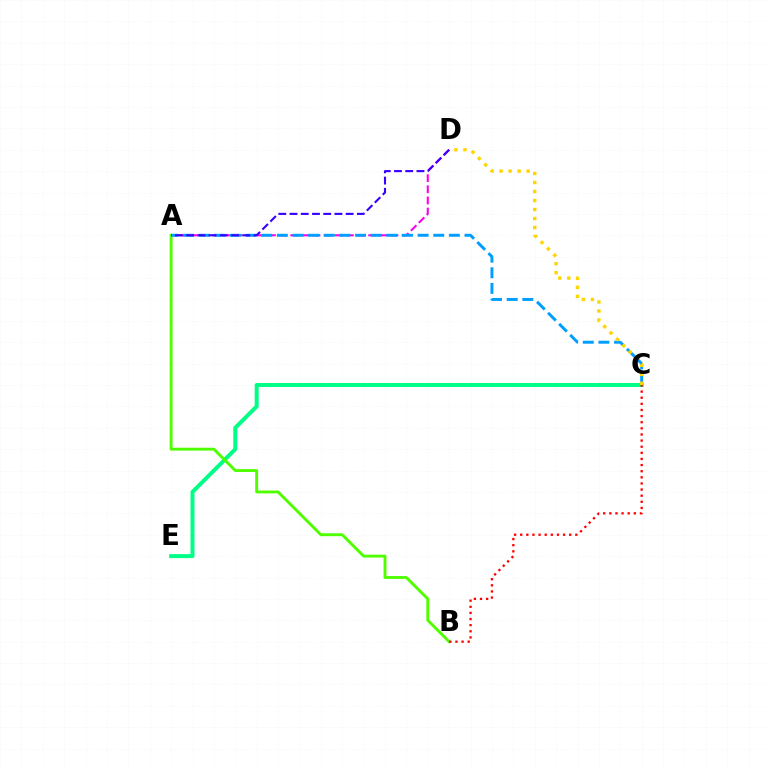{('C', 'E'): [{'color': '#00ff86', 'line_style': 'solid', 'thickness': 2.87}], ('A', 'D'): [{'color': '#ff00ed', 'line_style': 'dashed', 'thickness': 1.51}, {'color': '#3700ff', 'line_style': 'dashed', 'thickness': 1.52}], ('A', 'B'): [{'color': '#4fff00', 'line_style': 'solid', 'thickness': 2.08}], ('A', 'C'): [{'color': '#009eff', 'line_style': 'dashed', 'thickness': 2.12}], ('C', 'D'): [{'color': '#ffd500', 'line_style': 'dotted', 'thickness': 2.45}], ('B', 'C'): [{'color': '#ff0000', 'line_style': 'dotted', 'thickness': 1.66}]}